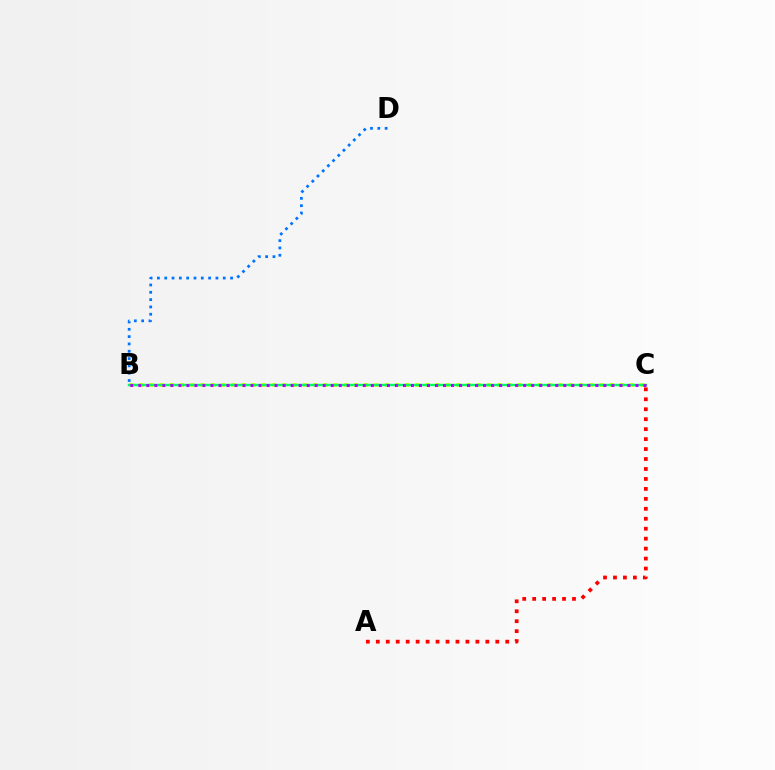{('B', 'C'): [{'color': '#d1ff00', 'line_style': 'dotted', 'thickness': 2.78}, {'color': '#00ff5c', 'line_style': 'solid', 'thickness': 1.73}, {'color': '#b900ff', 'line_style': 'dotted', 'thickness': 2.18}], ('B', 'D'): [{'color': '#0074ff', 'line_style': 'dotted', 'thickness': 1.99}], ('A', 'C'): [{'color': '#ff0000', 'line_style': 'dotted', 'thickness': 2.71}]}